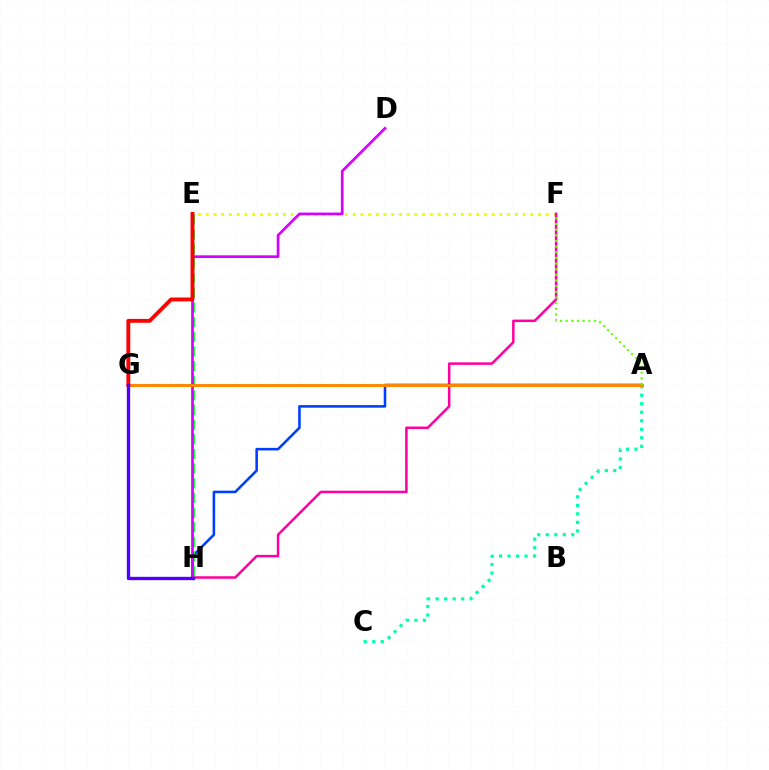{('G', 'H'): [{'color': '#00c7ff', 'line_style': 'dotted', 'thickness': 1.62}, {'color': '#4f00ff', 'line_style': 'solid', 'thickness': 2.41}], ('E', 'F'): [{'color': '#eeff00', 'line_style': 'dotted', 'thickness': 2.1}], ('A', 'C'): [{'color': '#00ffaf', 'line_style': 'dotted', 'thickness': 2.31}], ('F', 'H'): [{'color': '#ff00a0', 'line_style': 'solid', 'thickness': 1.81}], ('A', 'H'): [{'color': '#003fff', 'line_style': 'solid', 'thickness': 1.86}], ('E', 'H'): [{'color': '#00ff27', 'line_style': 'dashed', 'thickness': 1.99}], ('D', 'H'): [{'color': '#d600ff', 'line_style': 'solid', 'thickness': 1.94}], ('A', 'G'): [{'color': '#ff8800', 'line_style': 'solid', 'thickness': 2.11}], ('E', 'G'): [{'color': '#ff0000', 'line_style': 'solid', 'thickness': 2.79}], ('A', 'F'): [{'color': '#66ff00', 'line_style': 'dotted', 'thickness': 1.54}]}